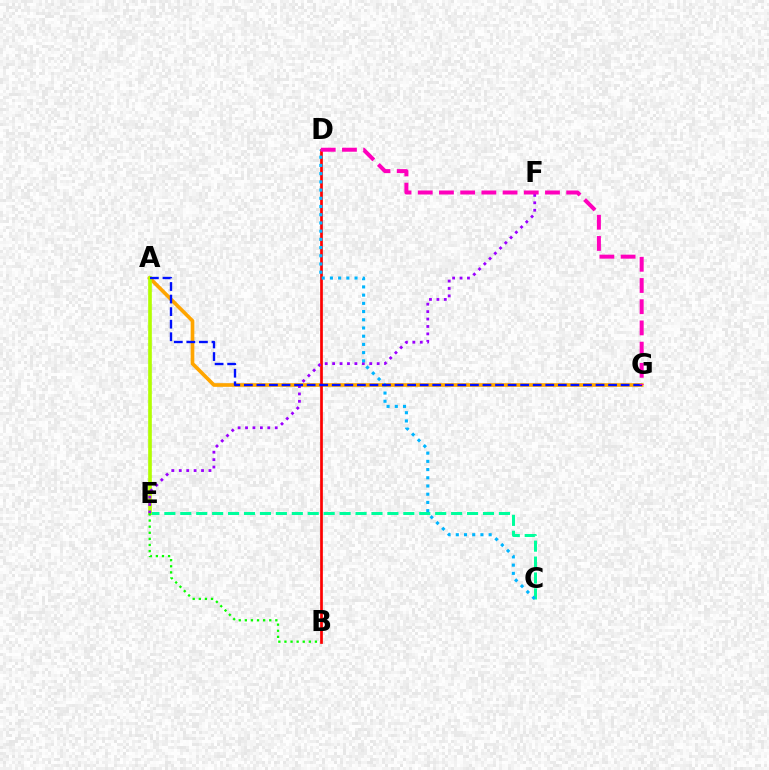{('C', 'E'): [{'color': '#00ff9d', 'line_style': 'dashed', 'thickness': 2.16}], ('A', 'G'): [{'color': '#ffa500', 'line_style': 'solid', 'thickness': 2.64}, {'color': '#0010ff', 'line_style': 'dashed', 'thickness': 1.71}], ('A', 'E'): [{'color': '#b3ff00', 'line_style': 'solid', 'thickness': 2.62}], ('B', 'D'): [{'color': '#ff0000', 'line_style': 'solid', 'thickness': 1.95}], ('E', 'F'): [{'color': '#9b00ff', 'line_style': 'dotted', 'thickness': 2.02}], ('C', 'D'): [{'color': '#00b5ff', 'line_style': 'dotted', 'thickness': 2.23}], ('B', 'E'): [{'color': '#08ff00', 'line_style': 'dotted', 'thickness': 1.66}], ('D', 'G'): [{'color': '#ff00bd', 'line_style': 'dashed', 'thickness': 2.88}]}